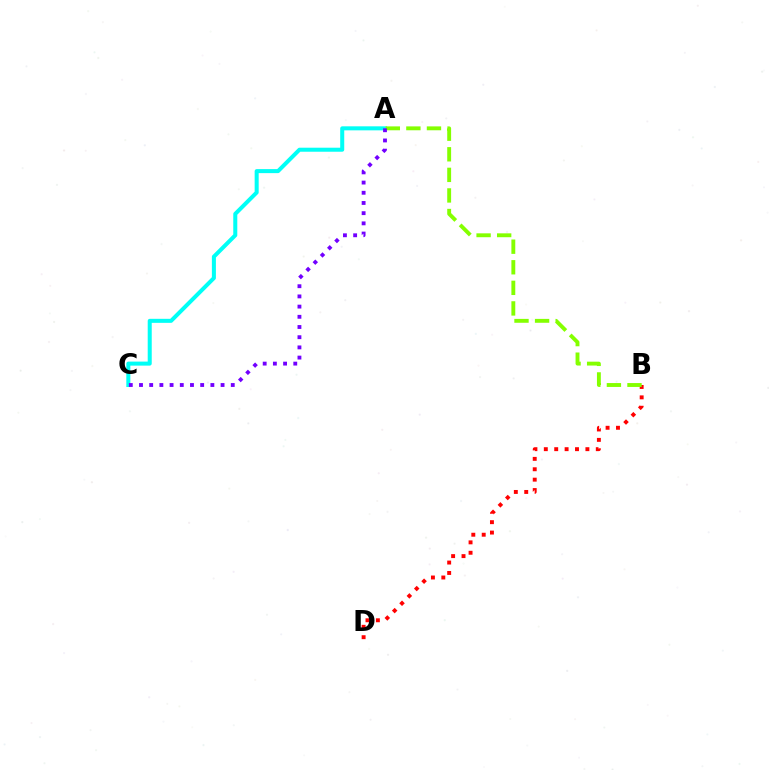{('B', 'D'): [{'color': '#ff0000', 'line_style': 'dotted', 'thickness': 2.82}], ('A', 'C'): [{'color': '#00fff6', 'line_style': 'solid', 'thickness': 2.9}, {'color': '#7200ff', 'line_style': 'dotted', 'thickness': 2.77}], ('A', 'B'): [{'color': '#84ff00', 'line_style': 'dashed', 'thickness': 2.8}]}